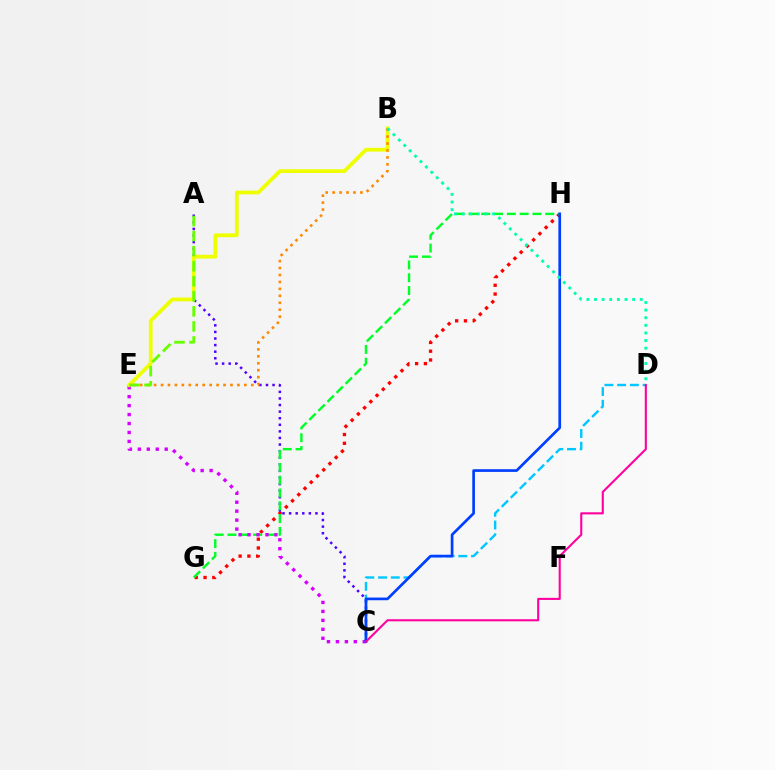{('G', 'H'): [{'color': '#ff0000', 'line_style': 'dotted', 'thickness': 2.39}, {'color': '#00ff27', 'line_style': 'dashed', 'thickness': 1.74}], ('A', 'C'): [{'color': '#4f00ff', 'line_style': 'dotted', 'thickness': 1.79}], ('C', 'E'): [{'color': '#d600ff', 'line_style': 'dotted', 'thickness': 2.43}], ('B', 'E'): [{'color': '#eeff00', 'line_style': 'solid', 'thickness': 2.71}, {'color': '#ff8800', 'line_style': 'dotted', 'thickness': 1.89}], ('C', 'D'): [{'color': '#00c7ff', 'line_style': 'dashed', 'thickness': 1.73}, {'color': '#ff00a0', 'line_style': 'solid', 'thickness': 1.51}], ('C', 'H'): [{'color': '#003fff', 'line_style': 'solid', 'thickness': 1.94}], ('B', 'D'): [{'color': '#00ffaf', 'line_style': 'dotted', 'thickness': 2.07}], ('A', 'E'): [{'color': '#66ff00', 'line_style': 'dashed', 'thickness': 2.04}]}